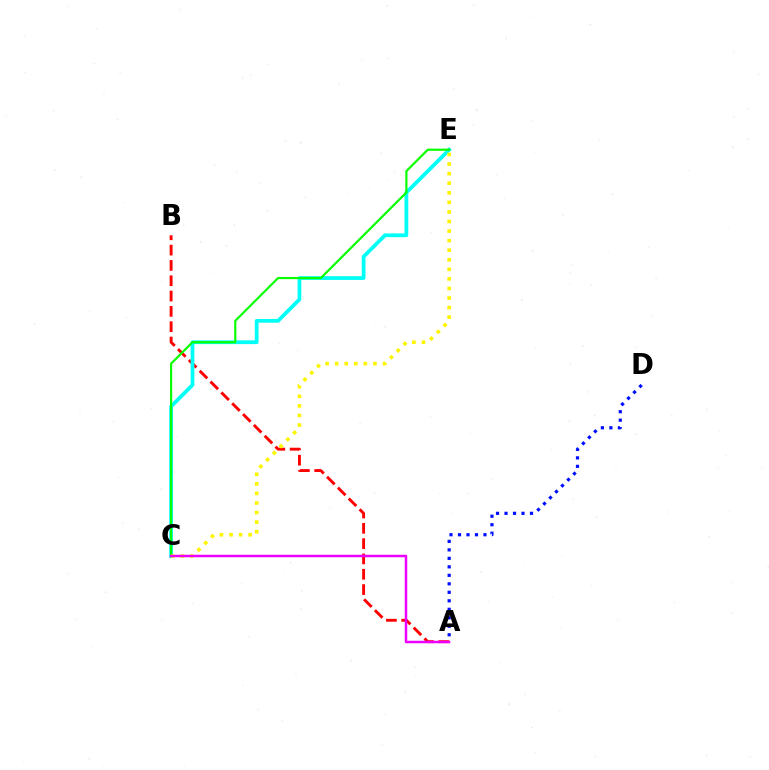{('A', 'B'): [{'color': '#ff0000', 'line_style': 'dashed', 'thickness': 2.08}], ('C', 'E'): [{'color': '#00fff6', 'line_style': 'solid', 'thickness': 2.7}, {'color': '#08ff00', 'line_style': 'solid', 'thickness': 1.57}, {'color': '#fcf500', 'line_style': 'dotted', 'thickness': 2.6}], ('A', 'D'): [{'color': '#0010ff', 'line_style': 'dotted', 'thickness': 2.31}], ('A', 'C'): [{'color': '#ee00ff', 'line_style': 'solid', 'thickness': 1.79}]}